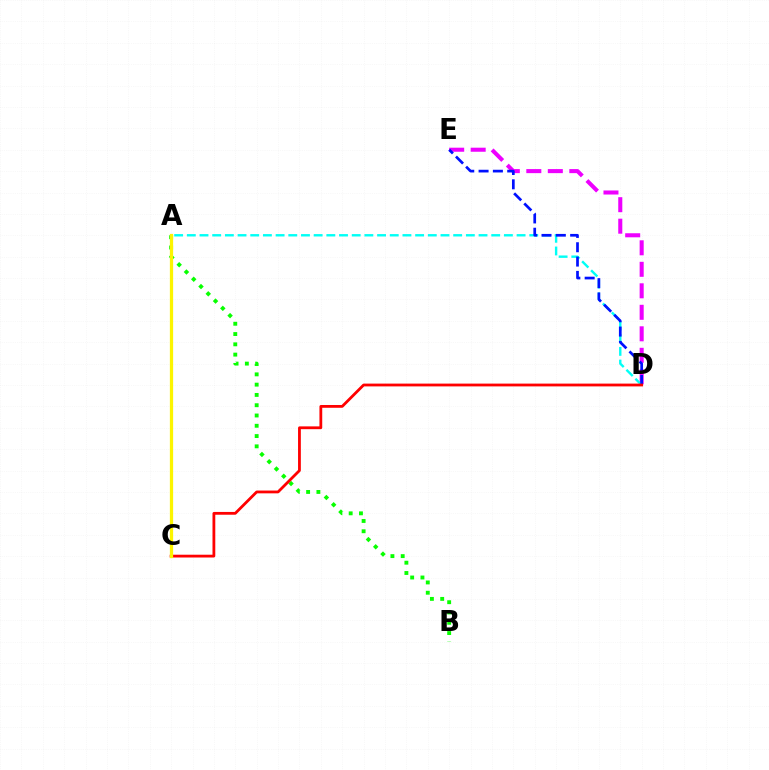{('A', 'B'): [{'color': '#08ff00', 'line_style': 'dotted', 'thickness': 2.79}], ('D', 'E'): [{'color': '#ee00ff', 'line_style': 'dashed', 'thickness': 2.92}, {'color': '#0010ff', 'line_style': 'dashed', 'thickness': 1.95}], ('A', 'D'): [{'color': '#00fff6', 'line_style': 'dashed', 'thickness': 1.72}], ('C', 'D'): [{'color': '#ff0000', 'line_style': 'solid', 'thickness': 2.01}], ('A', 'C'): [{'color': '#fcf500', 'line_style': 'solid', 'thickness': 2.34}]}